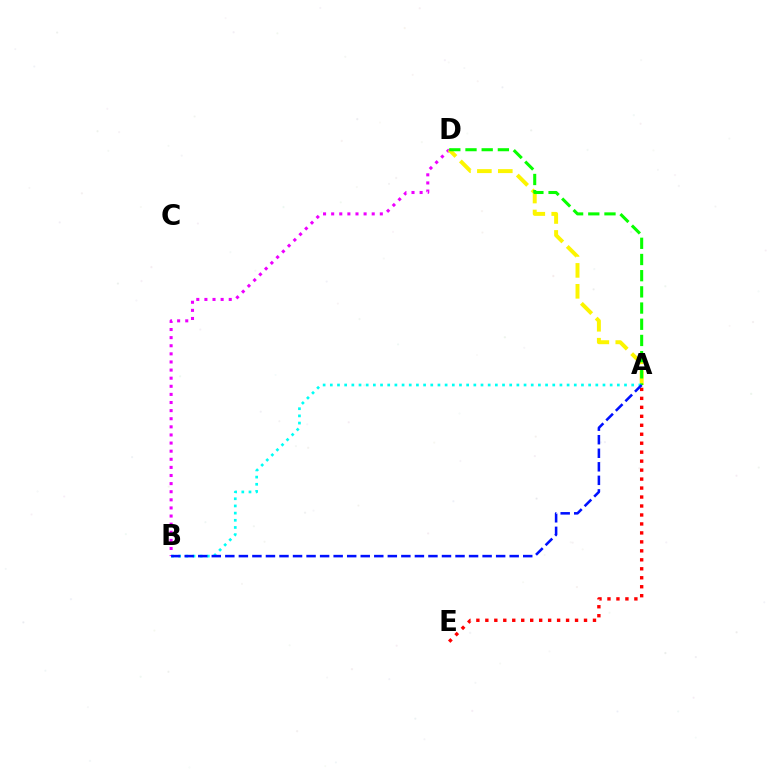{('B', 'D'): [{'color': '#ee00ff', 'line_style': 'dotted', 'thickness': 2.2}], ('A', 'E'): [{'color': '#ff0000', 'line_style': 'dotted', 'thickness': 2.44}], ('A', 'D'): [{'color': '#fcf500', 'line_style': 'dashed', 'thickness': 2.84}, {'color': '#08ff00', 'line_style': 'dashed', 'thickness': 2.2}], ('A', 'B'): [{'color': '#00fff6', 'line_style': 'dotted', 'thickness': 1.95}, {'color': '#0010ff', 'line_style': 'dashed', 'thickness': 1.84}]}